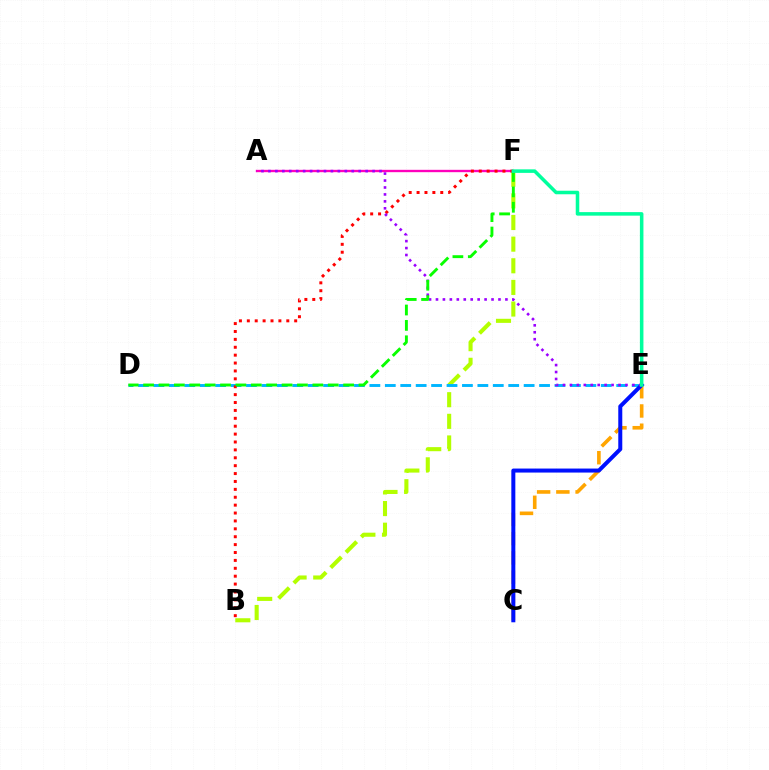{('A', 'F'): [{'color': '#ff00bd', 'line_style': 'solid', 'thickness': 1.7}], ('B', 'F'): [{'color': '#b3ff00', 'line_style': 'dashed', 'thickness': 2.94}, {'color': '#ff0000', 'line_style': 'dotted', 'thickness': 2.14}], ('D', 'E'): [{'color': '#00b5ff', 'line_style': 'dashed', 'thickness': 2.1}], ('C', 'E'): [{'color': '#ffa500', 'line_style': 'dashed', 'thickness': 2.61}, {'color': '#0010ff', 'line_style': 'solid', 'thickness': 2.88}], ('A', 'E'): [{'color': '#9b00ff', 'line_style': 'dotted', 'thickness': 1.89}], ('D', 'F'): [{'color': '#08ff00', 'line_style': 'dashed', 'thickness': 2.09}], ('E', 'F'): [{'color': '#00ff9d', 'line_style': 'solid', 'thickness': 2.55}]}